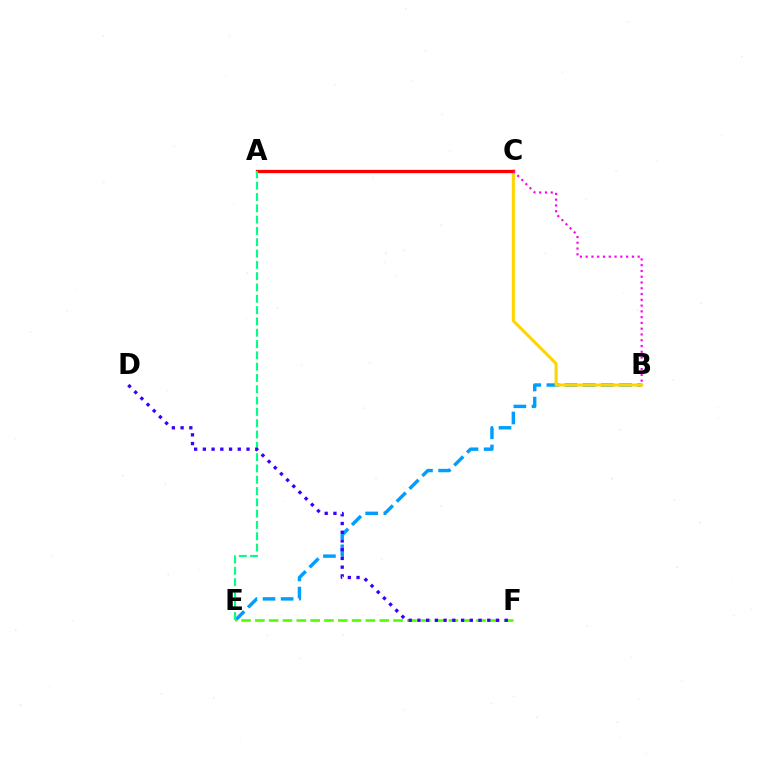{('B', 'E'): [{'color': '#009eff', 'line_style': 'dashed', 'thickness': 2.46}], ('B', 'C'): [{'color': '#ffd500', 'line_style': 'solid', 'thickness': 2.22}, {'color': '#ff00ed', 'line_style': 'dotted', 'thickness': 1.57}], ('A', 'C'): [{'color': '#ff0000', 'line_style': 'solid', 'thickness': 2.35}], ('A', 'E'): [{'color': '#00ff86', 'line_style': 'dashed', 'thickness': 1.54}], ('E', 'F'): [{'color': '#4fff00', 'line_style': 'dashed', 'thickness': 1.88}], ('D', 'F'): [{'color': '#3700ff', 'line_style': 'dotted', 'thickness': 2.37}]}